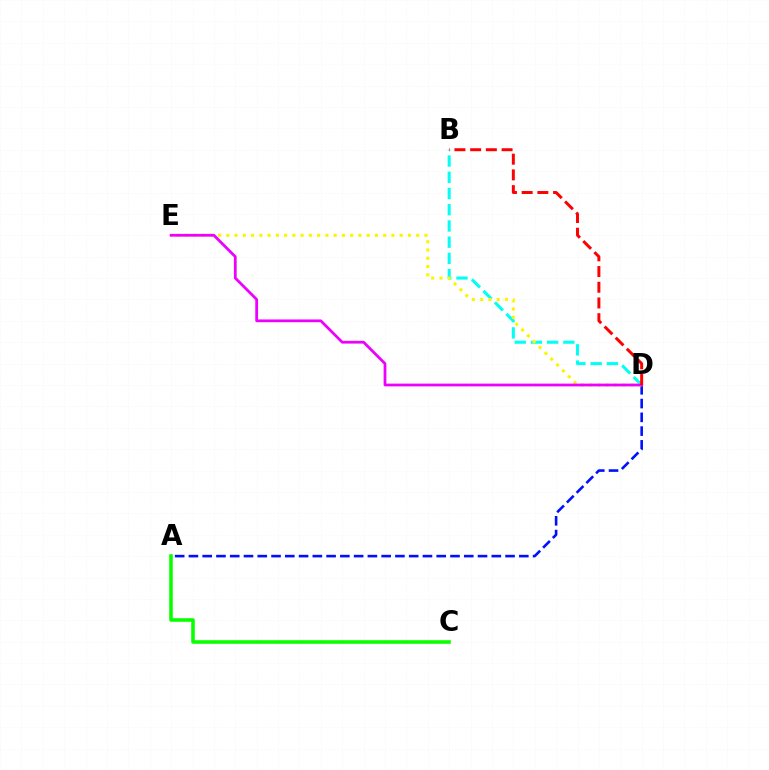{('B', 'D'): [{'color': '#00fff6', 'line_style': 'dashed', 'thickness': 2.2}, {'color': '#ff0000', 'line_style': 'dashed', 'thickness': 2.13}], ('A', 'D'): [{'color': '#0010ff', 'line_style': 'dashed', 'thickness': 1.87}], ('D', 'E'): [{'color': '#fcf500', 'line_style': 'dotted', 'thickness': 2.24}, {'color': '#ee00ff', 'line_style': 'solid', 'thickness': 1.99}], ('A', 'C'): [{'color': '#08ff00', 'line_style': 'solid', 'thickness': 2.57}]}